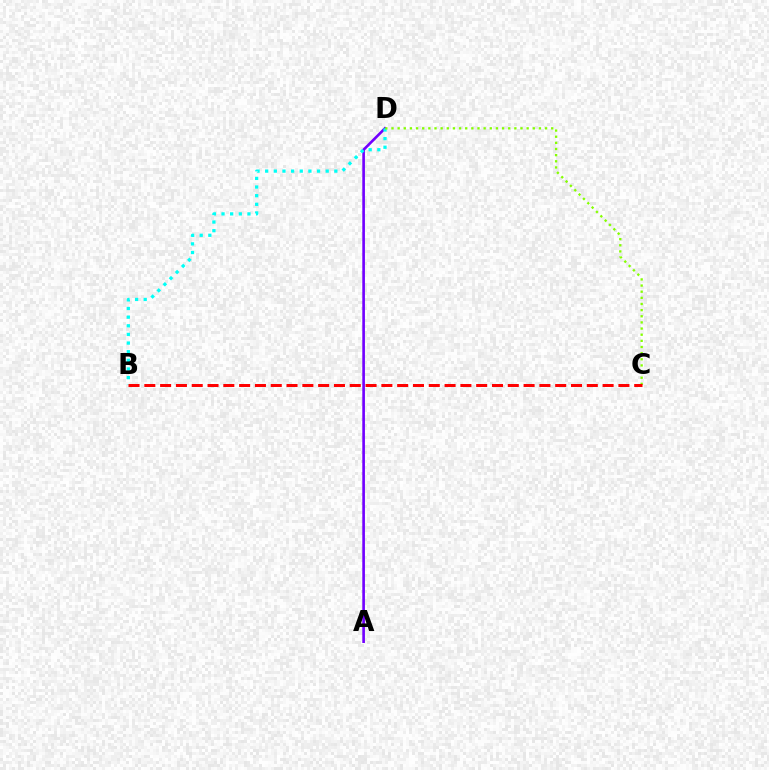{('A', 'D'): [{'color': '#7200ff', 'line_style': 'solid', 'thickness': 1.91}], ('B', 'D'): [{'color': '#00fff6', 'line_style': 'dotted', 'thickness': 2.35}], ('C', 'D'): [{'color': '#84ff00', 'line_style': 'dotted', 'thickness': 1.67}], ('B', 'C'): [{'color': '#ff0000', 'line_style': 'dashed', 'thickness': 2.15}]}